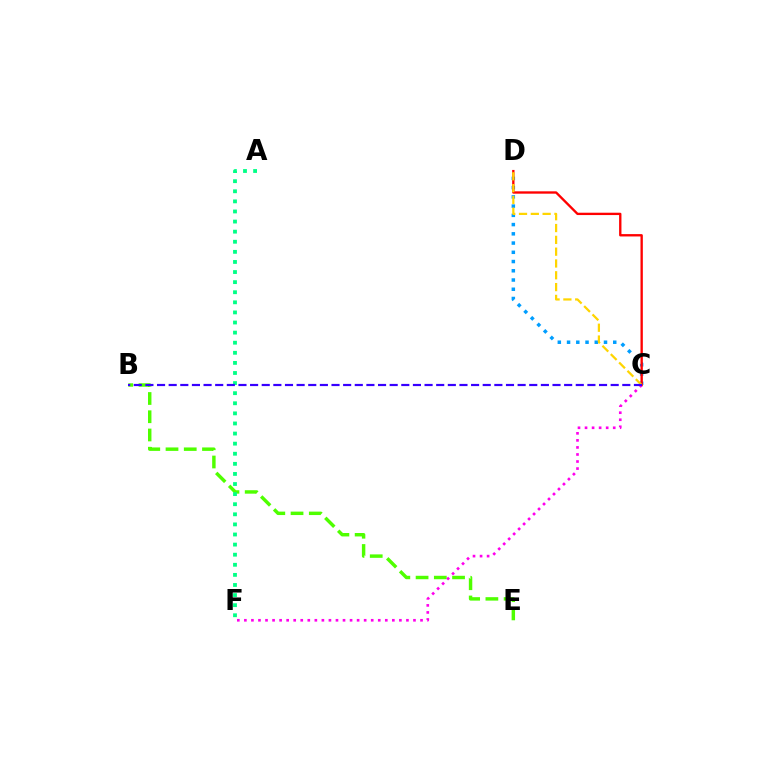{('C', 'D'): [{'color': '#009eff', 'line_style': 'dotted', 'thickness': 2.51}, {'color': '#ff0000', 'line_style': 'solid', 'thickness': 1.69}, {'color': '#ffd500', 'line_style': 'dashed', 'thickness': 1.6}], ('B', 'E'): [{'color': '#4fff00', 'line_style': 'dashed', 'thickness': 2.48}], ('C', 'F'): [{'color': '#ff00ed', 'line_style': 'dotted', 'thickness': 1.91}], ('A', 'F'): [{'color': '#00ff86', 'line_style': 'dotted', 'thickness': 2.74}], ('B', 'C'): [{'color': '#3700ff', 'line_style': 'dashed', 'thickness': 1.58}]}